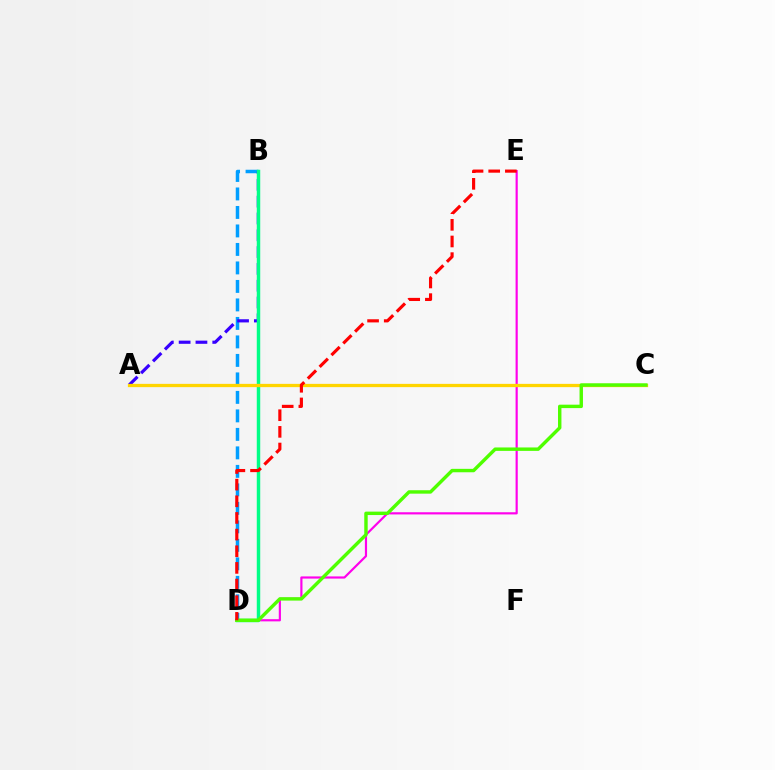{('B', 'D'): [{'color': '#009eff', 'line_style': 'dashed', 'thickness': 2.51}, {'color': '#00ff86', 'line_style': 'solid', 'thickness': 2.49}], ('D', 'E'): [{'color': '#ff00ed', 'line_style': 'solid', 'thickness': 1.57}, {'color': '#ff0000', 'line_style': 'dashed', 'thickness': 2.26}], ('A', 'B'): [{'color': '#3700ff', 'line_style': 'dashed', 'thickness': 2.28}], ('A', 'C'): [{'color': '#ffd500', 'line_style': 'solid', 'thickness': 2.36}], ('C', 'D'): [{'color': '#4fff00', 'line_style': 'solid', 'thickness': 2.46}]}